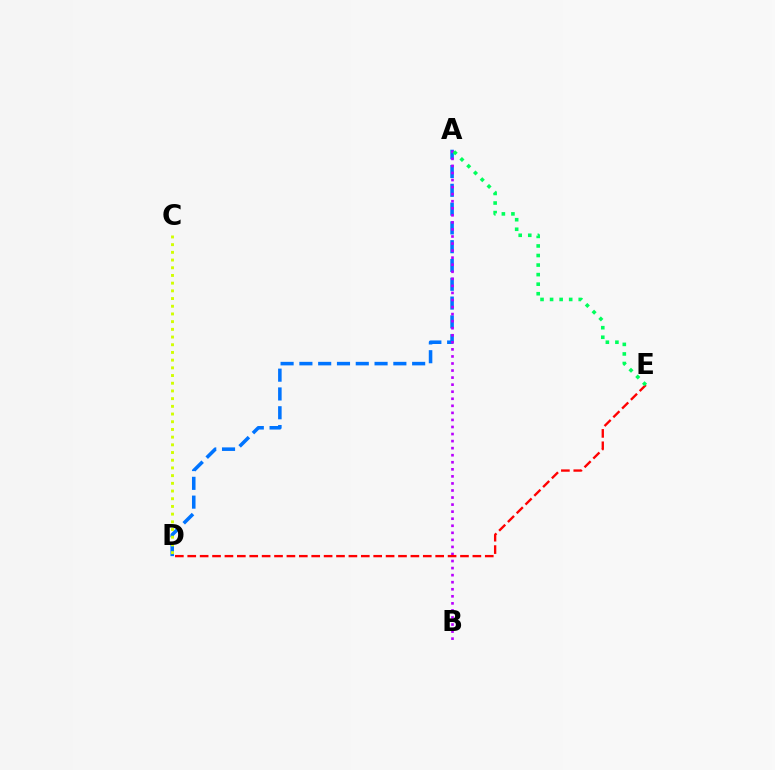{('A', 'D'): [{'color': '#0074ff', 'line_style': 'dashed', 'thickness': 2.55}], ('C', 'D'): [{'color': '#d1ff00', 'line_style': 'dotted', 'thickness': 2.09}], ('A', 'B'): [{'color': '#b900ff', 'line_style': 'dotted', 'thickness': 1.92}], ('D', 'E'): [{'color': '#ff0000', 'line_style': 'dashed', 'thickness': 1.68}], ('A', 'E'): [{'color': '#00ff5c', 'line_style': 'dotted', 'thickness': 2.6}]}